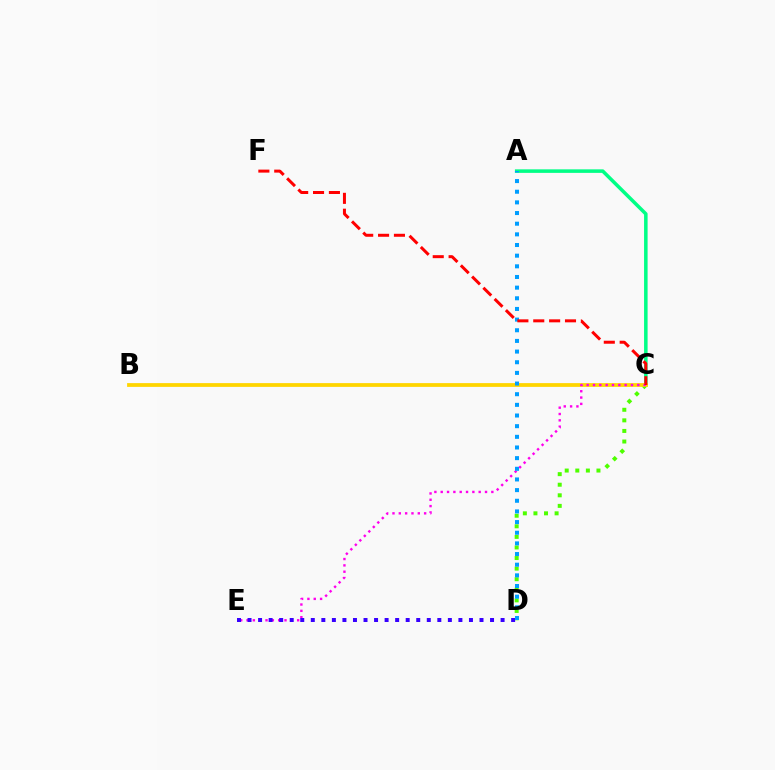{('A', 'C'): [{'color': '#00ff86', 'line_style': 'solid', 'thickness': 2.54}], ('C', 'D'): [{'color': '#4fff00', 'line_style': 'dotted', 'thickness': 2.87}], ('B', 'C'): [{'color': '#ffd500', 'line_style': 'solid', 'thickness': 2.72}], ('C', 'E'): [{'color': '#ff00ed', 'line_style': 'dotted', 'thickness': 1.72}], ('D', 'E'): [{'color': '#3700ff', 'line_style': 'dotted', 'thickness': 2.86}], ('A', 'D'): [{'color': '#009eff', 'line_style': 'dotted', 'thickness': 2.9}], ('C', 'F'): [{'color': '#ff0000', 'line_style': 'dashed', 'thickness': 2.16}]}